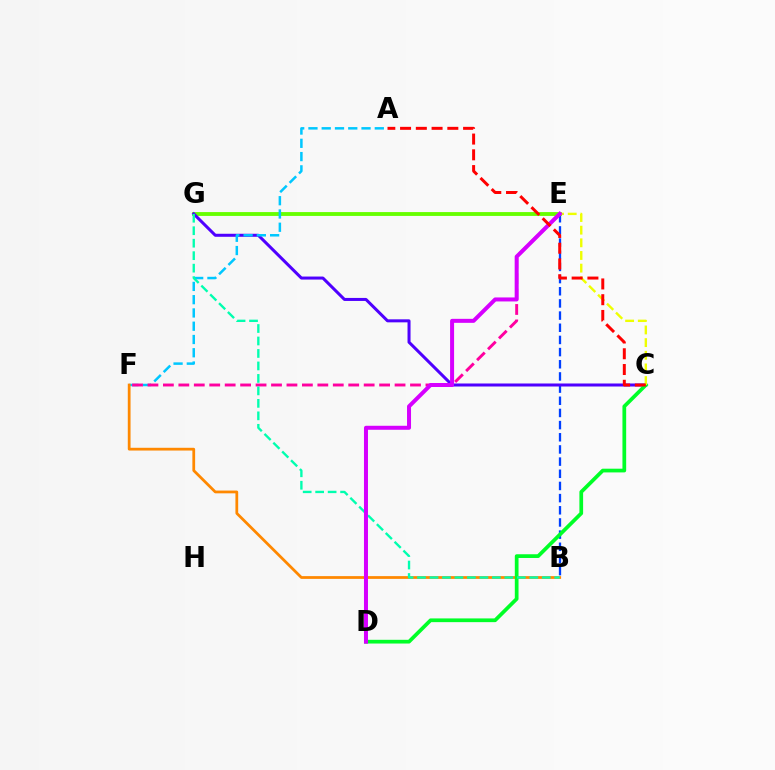{('B', 'E'): [{'color': '#003fff', 'line_style': 'dashed', 'thickness': 1.65}], ('E', 'G'): [{'color': '#66ff00', 'line_style': 'solid', 'thickness': 2.77}], ('C', 'G'): [{'color': '#4f00ff', 'line_style': 'solid', 'thickness': 2.17}], ('A', 'F'): [{'color': '#00c7ff', 'line_style': 'dashed', 'thickness': 1.8}], ('B', 'F'): [{'color': '#ff8800', 'line_style': 'solid', 'thickness': 1.98}], ('E', 'F'): [{'color': '#ff00a0', 'line_style': 'dashed', 'thickness': 2.1}], ('C', 'D'): [{'color': '#00ff27', 'line_style': 'solid', 'thickness': 2.68}], ('C', 'E'): [{'color': '#eeff00', 'line_style': 'dashed', 'thickness': 1.72}], ('B', 'G'): [{'color': '#00ffaf', 'line_style': 'dashed', 'thickness': 1.69}], ('D', 'E'): [{'color': '#d600ff', 'line_style': 'solid', 'thickness': 2.88}], ('A', 'C'): [{'color': '#ff0000', 'line_style': 'dashed', 'thickness': 2.14}]}